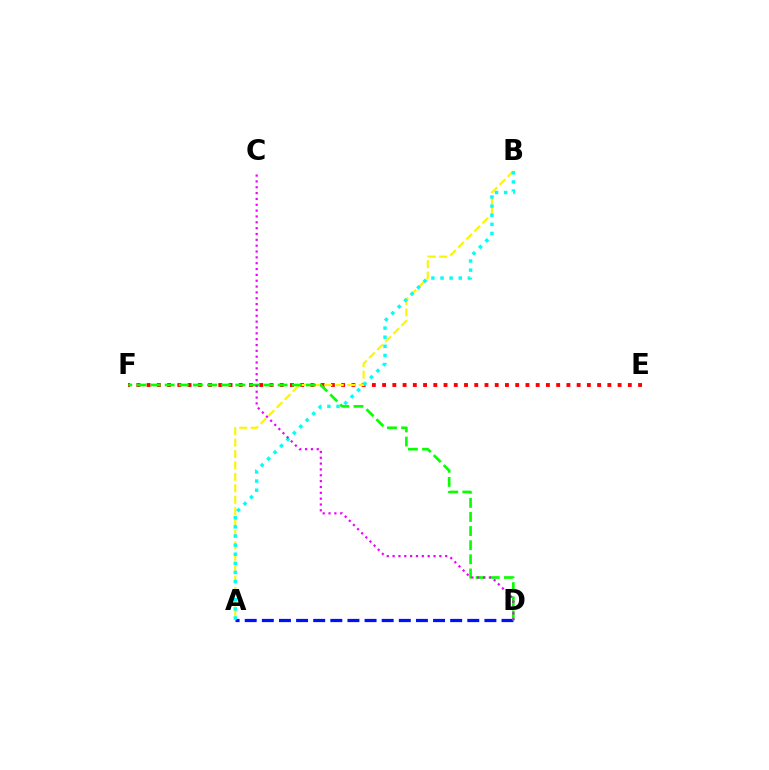{('A', 'D'): [{'color': '#0010ff', 'line_style': 'dashed', 'thickness': 2.33}], ('E', 'F'): [{'color': '#ff0000', 'line_style': 'dotted', 'thickness': 2.78}], ('A', 'B'): [{'color': '#fcf500', 'line_style': 'dashed', 'thickness': 1.55}, {'color': '#00fff6', 'line_style': 'dotted', 'thickness': 2.48}], ('D', 'F'): [{'color': '#08ff00', 'line_style': 'dashed', 'thickness': 1.92}], ('C', 'D'): [{'color': '#ee00ff', 'line_style': 'dotted', 'thickness': 1.59}]}